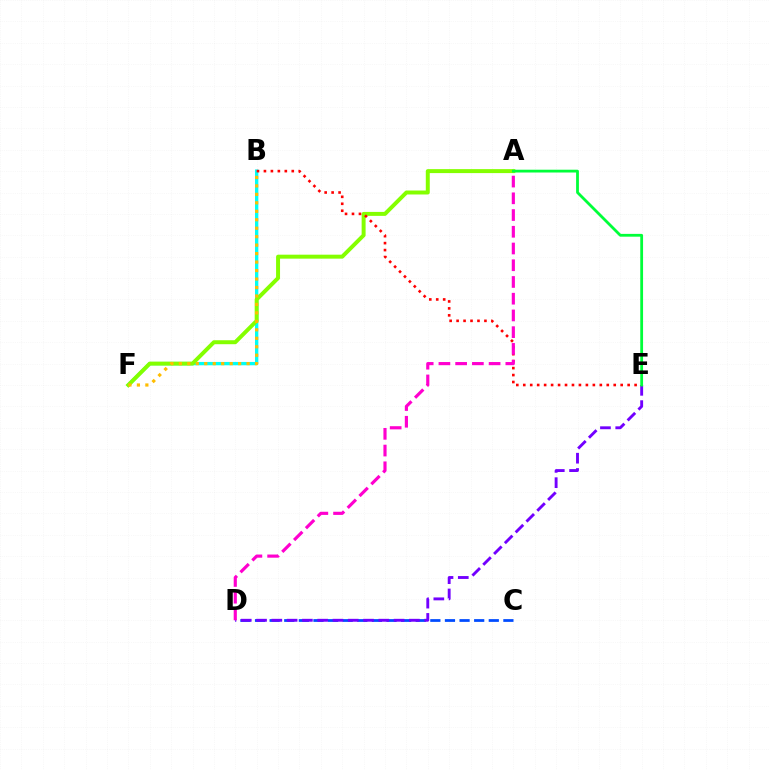{('B', 'F'): [{'color': '#00fff6', 'line_style': 'solid', 'thickness': 2.41}, {'color': '#ffbd00', 'line_style': 'dotted', 'thickness': 2.3}], ('C', 'D'): [{'color': '#004bff', 'line_style': 'dashed', 'thickness': 1.98}], ('D', 'E'): [{'color': '#7200ff', 'line_style': 'dashed', 'thickness': 2.08}], ('A', 'F'): [{'color': '#84ff00', 'line_style': 'solid', 'thickness': 2.85}], ('B', 'E'): [{'color': '#ff0000', 'line_style': 'dotted', 'thickness': 1.89}], ('A', 'E'): [{'color': '#00ff39', 'line_style': 'solid', 'thickness': 2.01}], ('A', 'D'): [{'color': '#ff00cf', 'line_style': 'dashed', 'thickness': 2.27}]}